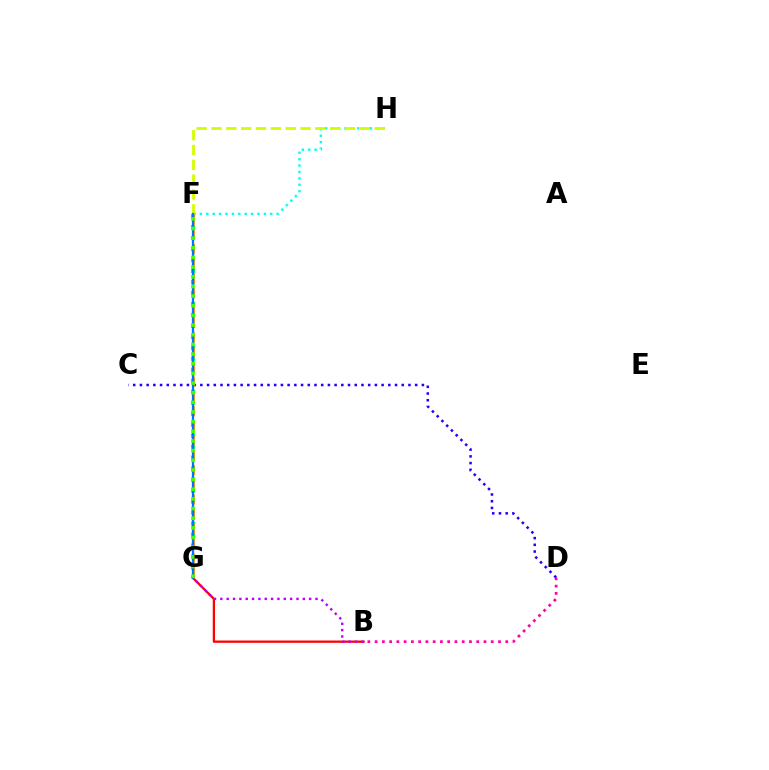{('B', 'D'): [{'color': '#ff00ac', 'line_style': 'dotted', 'thickness': 1.97}], ('F', 'H'): [{'color': '#00fff6', 'line_style': 'dotted', 'thickness': 1.74}, {'color': '#d1ff00', 'line_style': 'dashed', 'thickness': 2.01}], ('F', 'G'): [{'color': '#00ff5c', 'line_style': 'dotted', 'thickness': 2.98}, {'color': '#ff9400', 'line_style': 'dashed', 'thickness': 2.0}, {'color': '#0074ff', 'line_style': 'solid', 'thickness': 1.63}, {'color': '#3dff00', 'line_style': 'dotted', 'thickness': 2.62}], ('B', 'G'): [{'color': '#ff0000', 'line_style': 'solid', 'thickness': 1.64}, {'color': '#b900ff', 'line_style': 'dotted', 'thickness': 1.72}], ('C', 'D'): [{'color': '#2500ff', 'line_style': 'dotted', 'thickness': 1.82}]}